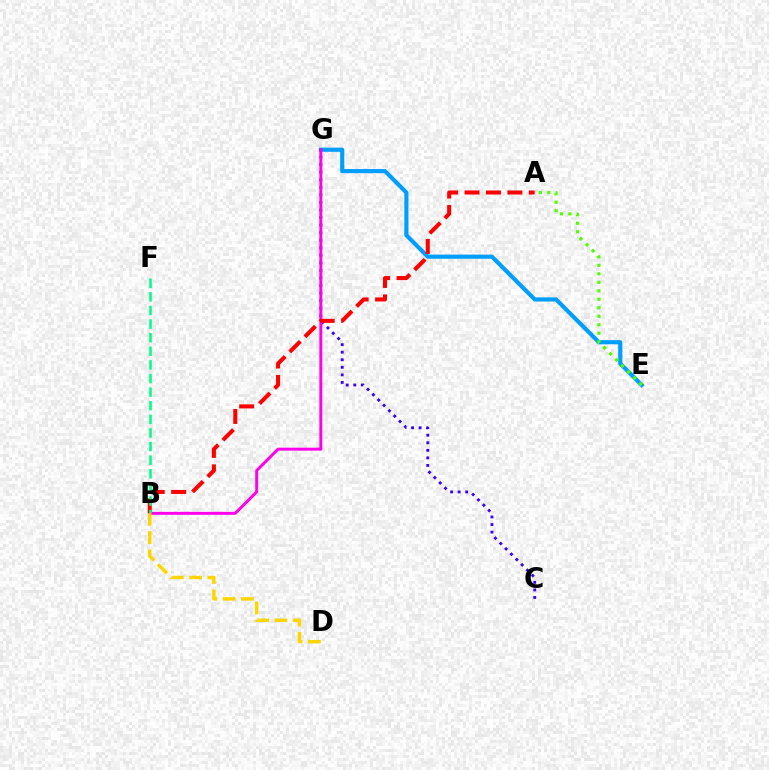{('E', 'G'): [{'color': '#009eff', 'line_style': 'solid', 'thickness': 2.99}], ('C', 'G'): [{'color': '#3700ff', 'line_style': 'dotted', 'thickness': 2.05}], ('B', 'G'): [{'color': '#ff00ed', 'line_style': 'solid', 'thickness': 2.12}], ('A', 'B'): [{'color': '#ff0000', 'line_style': 'dashed', 'thickness': 2.91}], ('B', 'F'): [{'color': '#00ff86', 'line_style': 'dashed', 'thickness': 1.85}], ('B', 'D'): [{'color': '#ffd500', 'line_style': 'dashed', 'thickness': 2.49}], ('A', 'E'): [{'color': '#4fff00', 'line_style': 'dotted', 'thickness': 2.31}]}